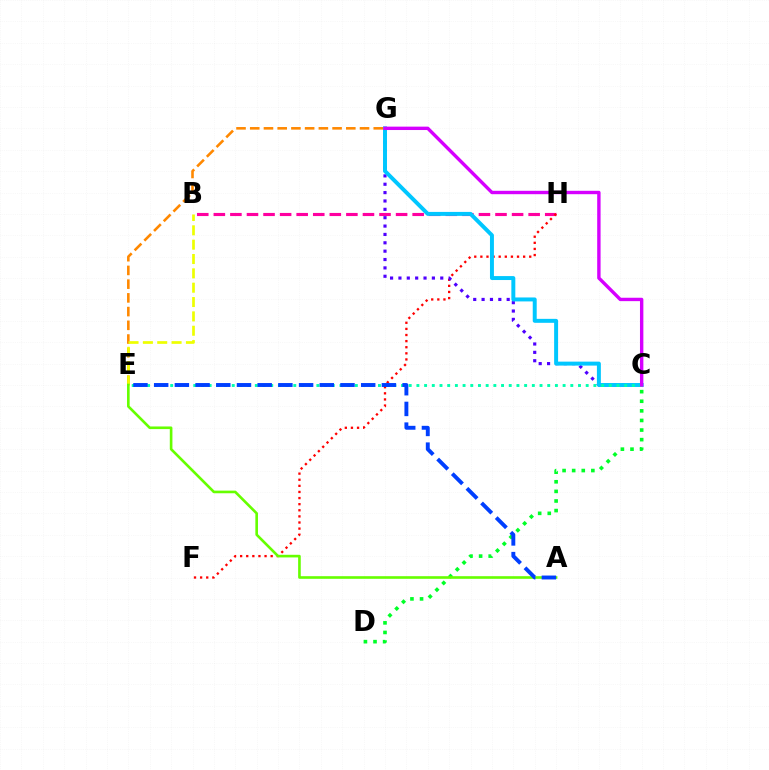{('B', 'H'): [{'color': '#ff00a0', 'line_style': 'dashed', 'thickness': 2.25}], ('F', 'H'): [{'color': '#ff0000', 'line_style': 'dotted', 'thickness': 1.66}], ('C', 'D'): [{'color': '#00ff27', 'line_style': 'dotted', 'thickness': 2.61}], ('E', 'G'): [{'color': '#ff8800', 'line_style': 'dashed', 'thickness': 1.86}], ('B', 'E'): [{'color': '#eeff00', 'line_style': 'dashed', 'thickness': 1.95}], ('C', 'G'): [{'color': '#4f00ff', 'line_style': 'dotted', 'thickness': 2.27}, {'color': '#00c7ff', 'line_style': 'solid', 'thickness': 2.85}, {'color': '#d600ff', 'line_style': 'solid', 'thickness': 2.44}], ('A', 'E'): [{'color': '#66ff00', 'line_style': 'solid', 'thickness': 1.89}, {'color': '#003fff', 'line_style': 'dashed', 'thickness': 2.81}], ('C', 'E'): [{'color': '#00ffaf', 'line_style': 'dotted', 'thickness': 2.09}]}